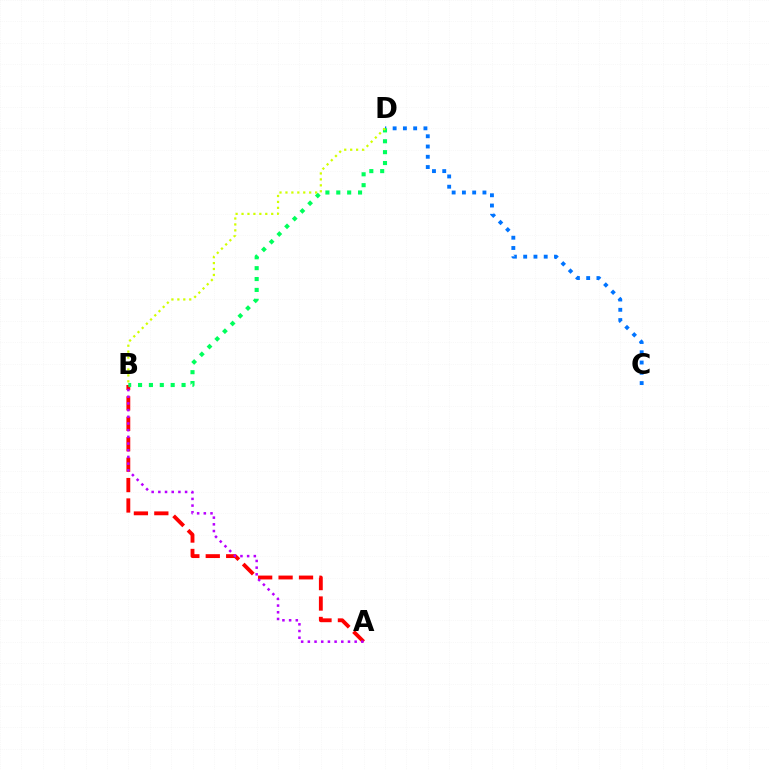{('A', 'B'): [{'color': '#ff0000', 'line_style': 'dashed', 'thickness': 2.77}, {'color': '#b900ff', 'line_style': 'dotted', 'thickness': 1.82}], ('C', 'D'): [{'color': '#0074ff', 'line_style': 'dotted', 'thickness': 2.79}], ('B', 'D'): [{'color': '#00ff5c', 'line_style': 'dotted', 'thickness': 2.96}, {'color': '#d1ff00', 'line_style': 'dotted', 'thickness': 1.61}]}